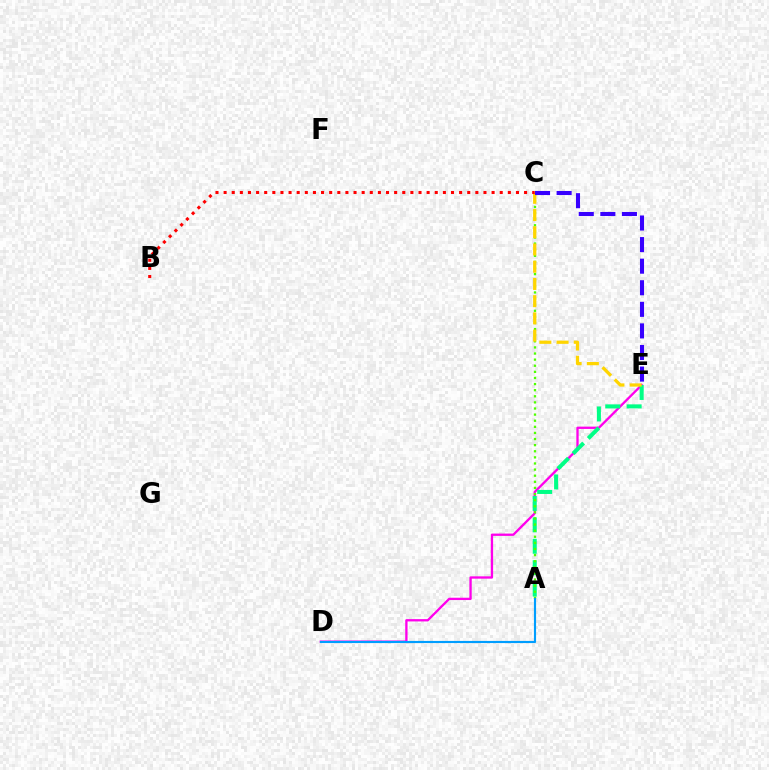{('D', 'E'): [{'color': '#ff00ed', 'line_style': 'solid', 'thickness': 1.67}], ('A', 'E'): [{'color': '#00ff86', 'line_style': 'dashed', 'thickness': 2.91}], ('A', 'C'): [{'color': '#4fff00', 'line_style': 'dotted', 'thickness': 1.66}], ('C', 'E'): [{'color': '#ffd500', 'line_style': 'dashed', 'thickness': 2.34}, {'color': '#3700ff', 'line_style': 'dashed', 'thickness': 2.93}], ('A', 'D'): [{'color': '#009eff', 'line_style': 'solid', 'thickness': 1.55}], ('B', 'C'): [{'color': '#ff0000', 'line_style': 'dotted', 'thickness': 2.21}]}